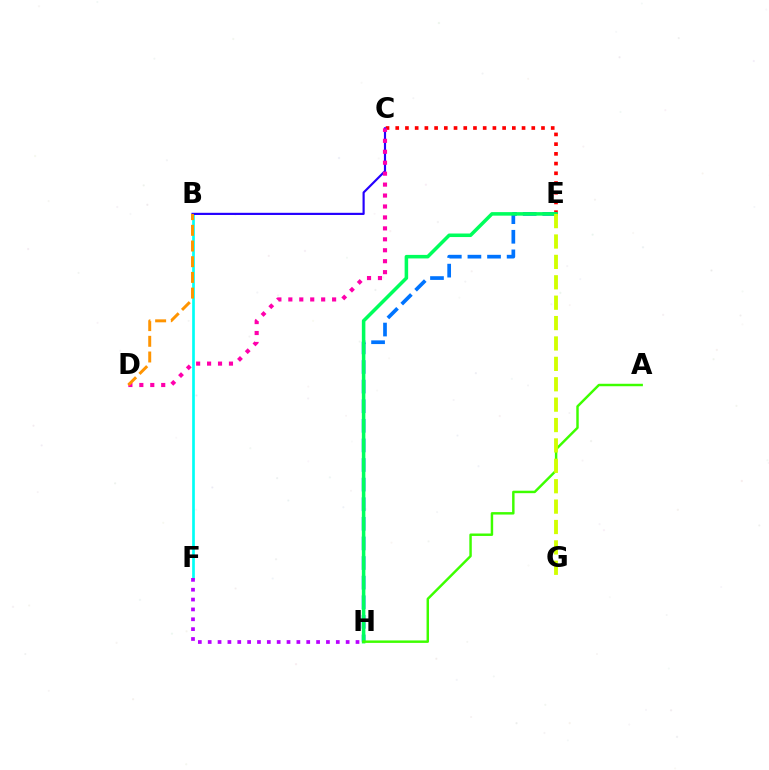{('B', 'F'): [{'color': '#00fff6', 'line_style': 'solid', 'thickness': 1.94}], ('C', 'E'): [{'color': '#ff0000', 'line_style': 'dotted', 'thickness': 2.64}], ('B', 'C'): [{'color': '#2500ff', 'line_style': 'solid', 'thickness': 1.56}], ('F', 'H'): [{'color': '#b900ff', 'line_style': 'dotted', 'thickness': 2.68}], ('E', 'H'): [{'color': '#0074ff', 'line_style': 'dashed', 'thickness': 2.66}, {'color': '#00ff5c', 'line_style': 'solid', 'thickness': 2.55}], ('C', 'D'): [{'color': '#ff00ac', 'line_style': 'dotted', 'thickness': 2.97}], ('A', 'H'): [{'color': '#3dff00', 'line_style': 'solid', 'thickness': 1.77}], ('E', 'G'): [{'color': '#d1ff00', 'line_style': 'dashed', 'thickness': 2.77}], ('B', 'D'): [{'color': '#ff9400', 'line_style': 'dashed', 'thickness': 2.13}]}